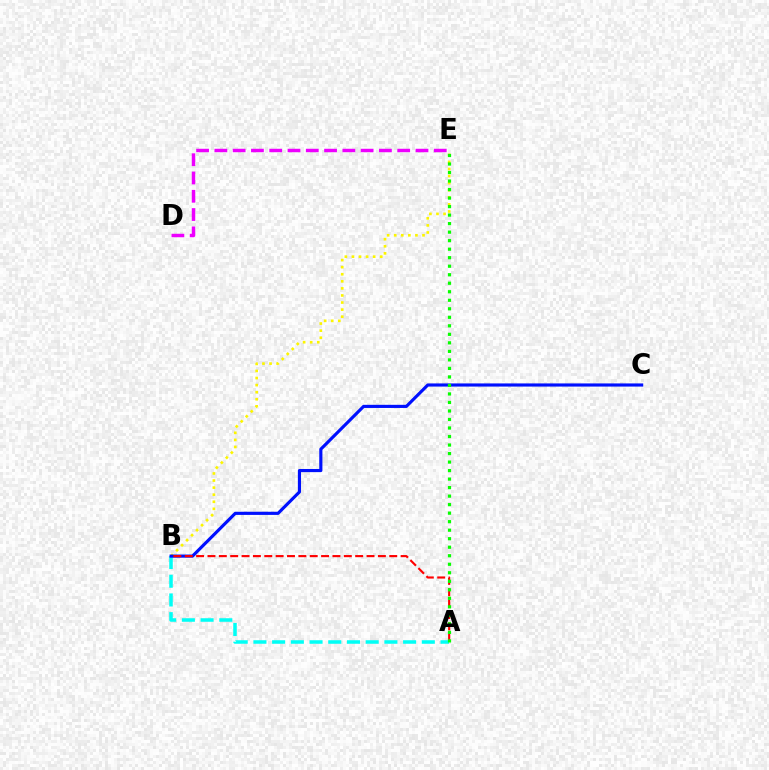{('A', 'B'): [{'color': '#00fff6', 'line_style': 'dashed', 'thickness': 2.54}, {'color': '#ff0000', 'line_style': 'dashed', 'thickness': 1.54}], ('B', 'E'): [{'color': '#fcf500', 'line_style': 'dotted', 'thickness': 1.92}], ('B', 'C'): [{'color': '#0010ff', 'line_style': 'solid', 'thickness': 2.26}], ('D', 'E'): [{'color': '#ee00ff', 'line_style': 'dashed', 'thickness': 2.48}], ('A', 'E'): [{'color': '#08ff00', 'line_style': 'dotted', 'thickness': 2.31}]}